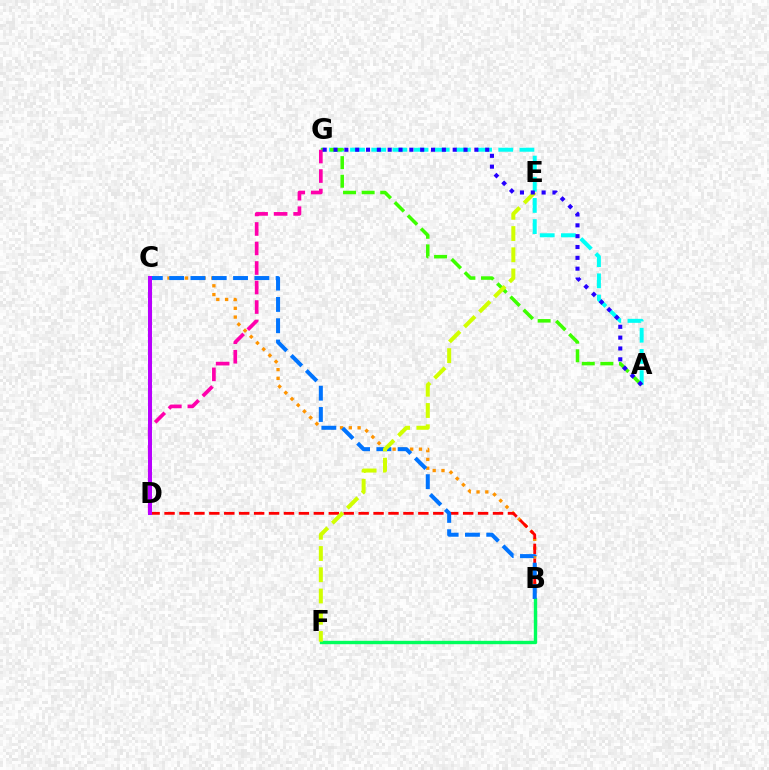{('A', 'G'): [{'color': '#00fff6', 'line_style': 'dashed', 'thickness': 2.88}, {'color': '#3dff00', 'line_style': 'dashed', 'thickness': 2.53}, {'color': '#2500ff', 'line_style': 'dotted', 'thickness': 2.94}], ('B', 'C'): [{'color': '#ff9400', 'line_style': 'dotted', 'thickness': 2.39}, {'color': '#0074ff', 'line_style': 'dashed', 'thickness': 2.89}], ('B', 'D'): [{'color': '#ff0000', 'line_style': 'dashed', 'thickness': 2.03}], ('B', 'F'): [{'color': '#00ff5c', 'line_style': 'solid', 'thickness': 2.43}], ('E', 'F'): [{'color': '#d1ff00', 'line_style': 'dashed', 'thickness': 2.89}], ('D', 'G'): [{'color': '#ff00ac', 'line_style': 'dashed', 'thickness': 2.65}], ('C', 'D'): [{'color': '#b900ff', 'line_style': 'solid', 'thickness': 2.89}]}